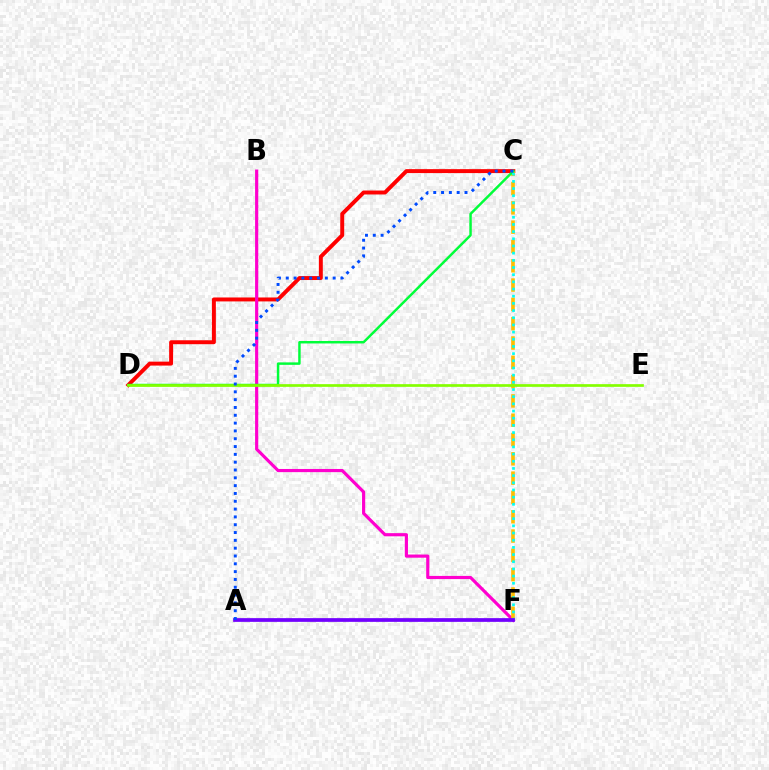{('C', 'D'): [{'color': '#ff0000', 'line_style': 'solid', 'thickness': 2.84}, {'color': '#00ff39', 'line_style': 'solid', 'thickness': 1.78}], ('B', 'F'): [{'color': '#ff00cf', 'line_style': 'solid', 'thickness': 2.28}], ('C', 'F'): [{'color': '#ffbd00', 'line_style': 'dashed', 'thickness': 2.62}, {'color': '#00fff6', 'line_style': 'dotted', 'thickness': 1.95}], ('D', 'E'): [{'color': '#84ff00', 'line_style': 'solid', 'thickness': 1.94}], ('A', 'F'): [{'color': '#7200ff', 'line_style': 'solid', 'thickness': 2.68}], ('A', 'C'): [{'color': '#004bff', 'line_style': 'dotted', 'thickness': 2.12}]}